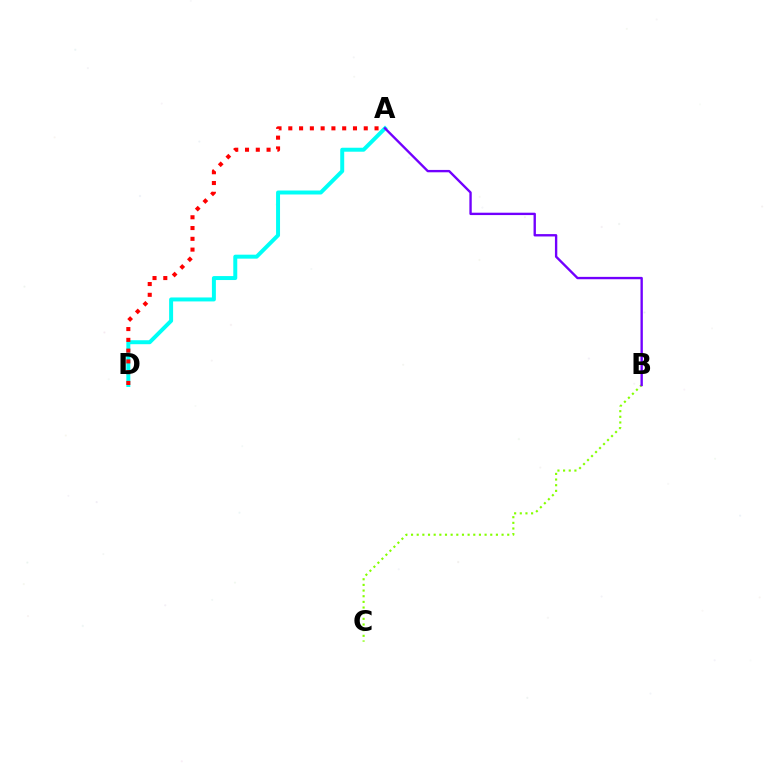{('B', 'C'): [{'color': '#84ff00', 'line_style': 'dotted', 'thickness': 1.54}], ('A', 'D'): [{'color': '#00fff6', 'line_style': 'solid', 'thickness': 2.86}, {'color': '#ff0000', 'line_style': 'dotted', 'thickness': 2.93}], ('A', 'B'): [{'color': '#7200ff', 'line_style': 'solid', 'thickness': 1.7}]}